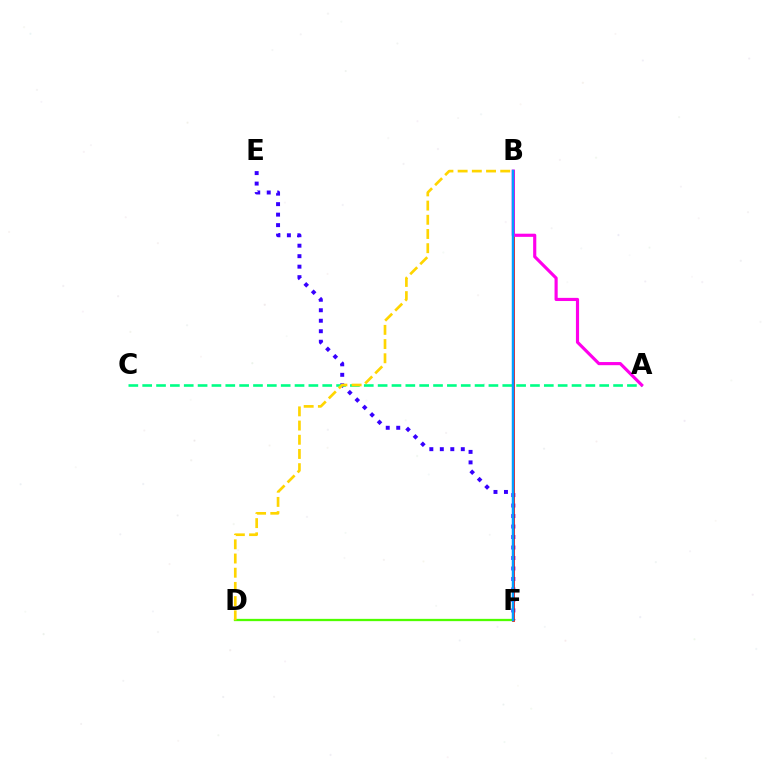{('E', 'F'): [{'color': '#3700ff', 'line_style': 'dotted', 'thickness': 2.85}], ('B', 'F'): [{'color': '#ff0000', 'line_style': 'solid', 'thickness': 1.98}, {'color': '#009eff', 'line_style': 'solid', 'thickness': 1.78}], ('A', 'C'): [{'color': '#00ff86', 'line_style': 'dashed', 'thickness': 1.88}], ('A', 'B'): [{'color': '#ff00ed', 'line_style': 'solid', 'thickness': 2.27}], ('D', 'F'): [{'color': '#4fff00', 'line_style': 'solid', 'thickness': 1.65}], ('B', 'D'): [{'color': '#ffd500', 'line_style': 'dashed', 'thickness': 1.93}]}